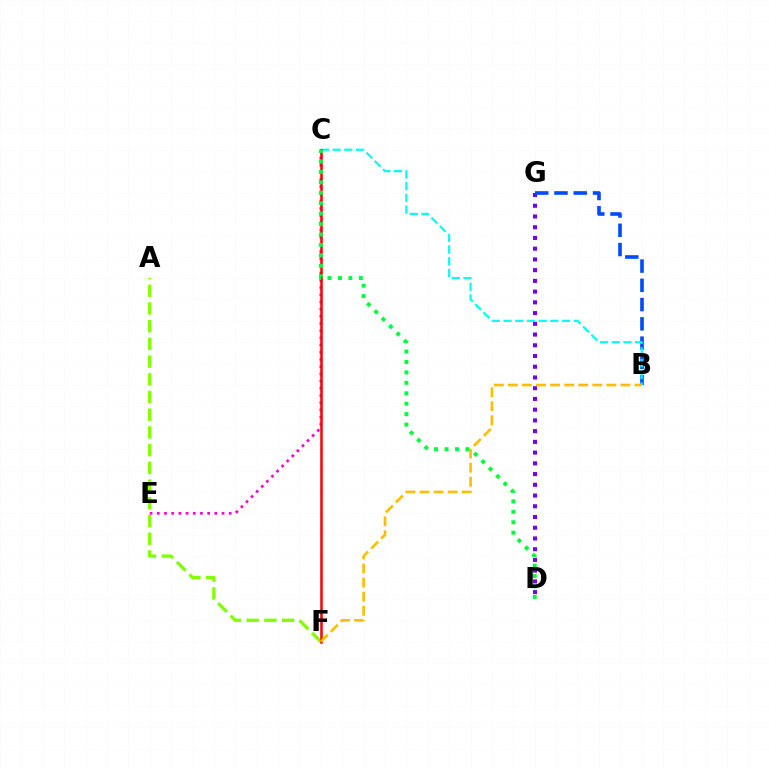{('A', 'F'): [{'color': '#84ff00', 'line_style': 'dashed', 'thickness': 2.41}], ('C', 'E'): [{'color': '#ff00cf', 'line_style': 'dotted', 'thickness': 1.96}], ('D', 'G'): [{'color': '#7200ff', 'line_style': 'dotted', 'thickness': 2.92}], ('B', 'G'): [{'color': '#004bff', 'line_style': 'dashed', 'thickness': 2.62}], ('B', 'C'): [{'color': '#00fff6', 'line_style': 'dashed', 'thickness': 1.59}], ('C', 'F'): [{'color': '#ff0000', 'line_style': 'solid', 'thickness': 1.82}], ('B', 'F'): [{'color': '#ffbd00', 'line_style': 'dashed', 'thickness': 1.91}], ('C', 'D'): [{'color': '#00ff39', 'line_style': 'dotted', 'thickness': 2.84}]}